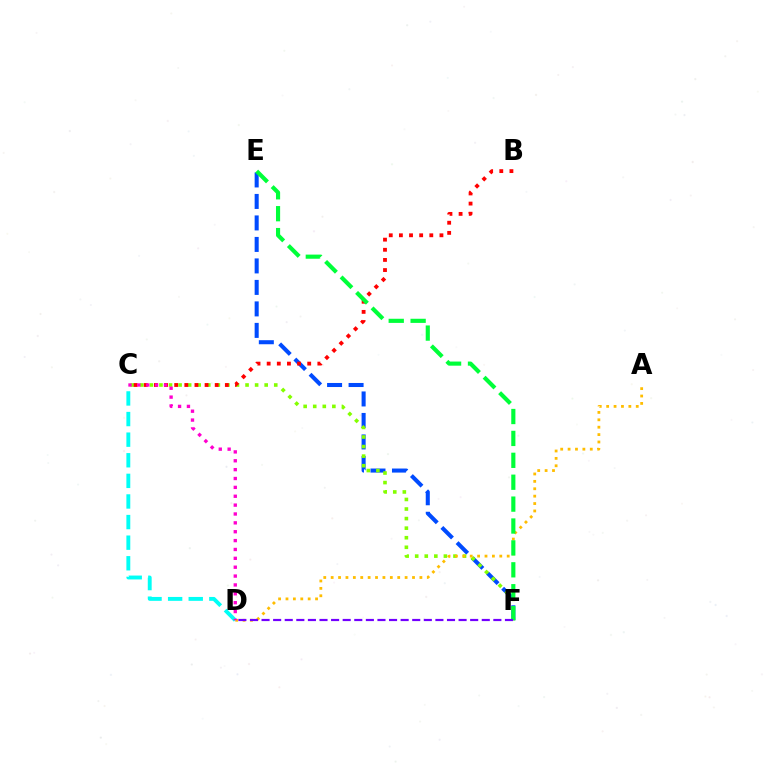{('E', 'F'): [{'color': '#004bff', 'line_style': 'dashed', 'thickness': 2.92}, {'color': '#00ff39', 'line_style': 'dashed', 'thickness': 2.98}], ('C', 'F'): [{'color': '#84ff00', 'line_style': 'dotted', 'thickness': 2.6}], ('B', 'C'): [{'color': '#ff0000', 'line_style': 'dotted', 'thickness': 2.75}], ('A', 'D'): [{'color': '#ffbd00', 'line_style': 'dotted', 'thickness': 2.01}], ('D', 'F'): [{'color': '#7200ff', 'line_style': 'dashed', 'thickness': 1.57}], ('C', 'D'): [{'color': '#00fff6', 'line_style': 'dashed', 'thickness': 2.8}, {'color': '#ff00cf', 'line_style': 'dotted', 'thickness': 2.41}]}